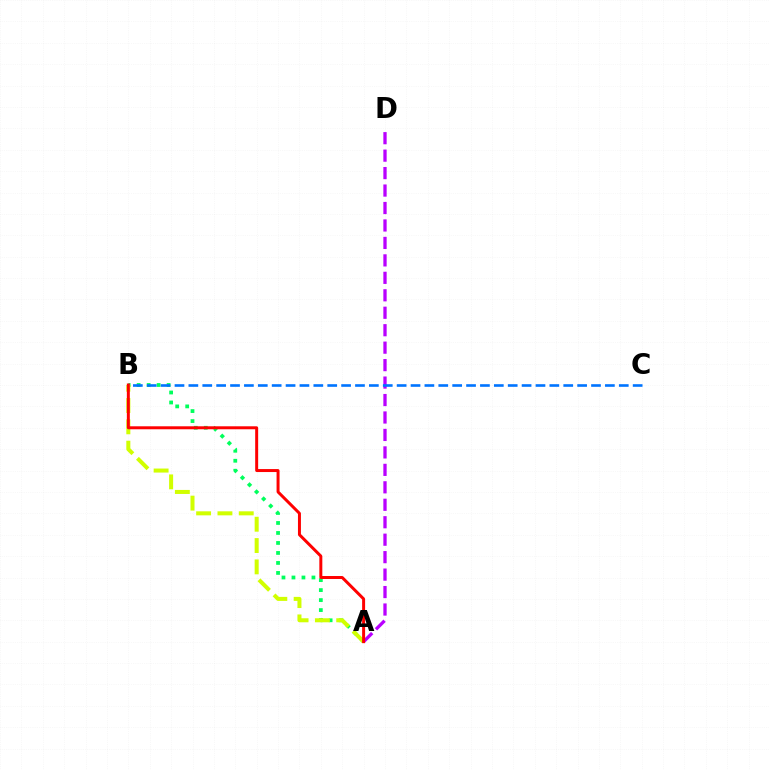{('A', 'B'): [{'color': '#00ff5c', 'line_style': 'dotted', 'thickness': 2.71}, {'color': '#d1ff00', 'line_style': 'dashed', 'thickness': 2.9}, {'color': '#ff0000', 'line_style': 'solid', 'thickness': 2.14}], ('A', 'D'): [{'color': '#b900ff', 'line_style': 'dashed', 'thickness': 2.37}], ('B', 'C'): [{'color': '#0074ff', 'line_style': 'dashed', 'thickness': 1.89}]}